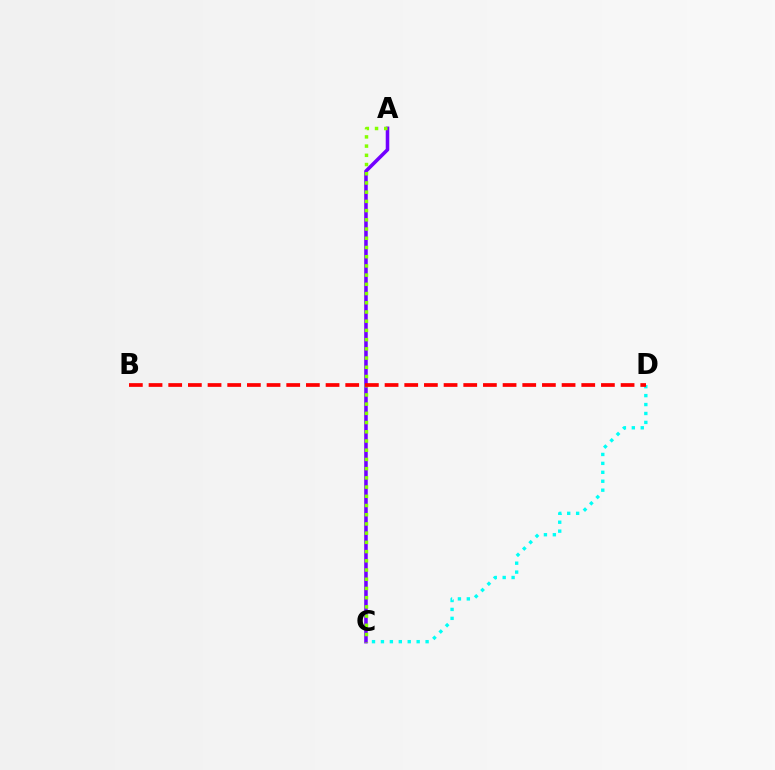{('C', 'D'): [{'color': '#00fff6', 'line_style': 'dotted', 'thickness': 2.43}], ('A', 'C'): [{'color': '#7200ff', 'line_style': 'solid', 'thickness': 2.55}, {'color': '#84ff00', 'line_style': 'dotted', 'thickness': 2.5}], ('B', 'D'): [{'color': '#ff0000', 'line_style': 'dashed', 'thickness': 2.67}]}